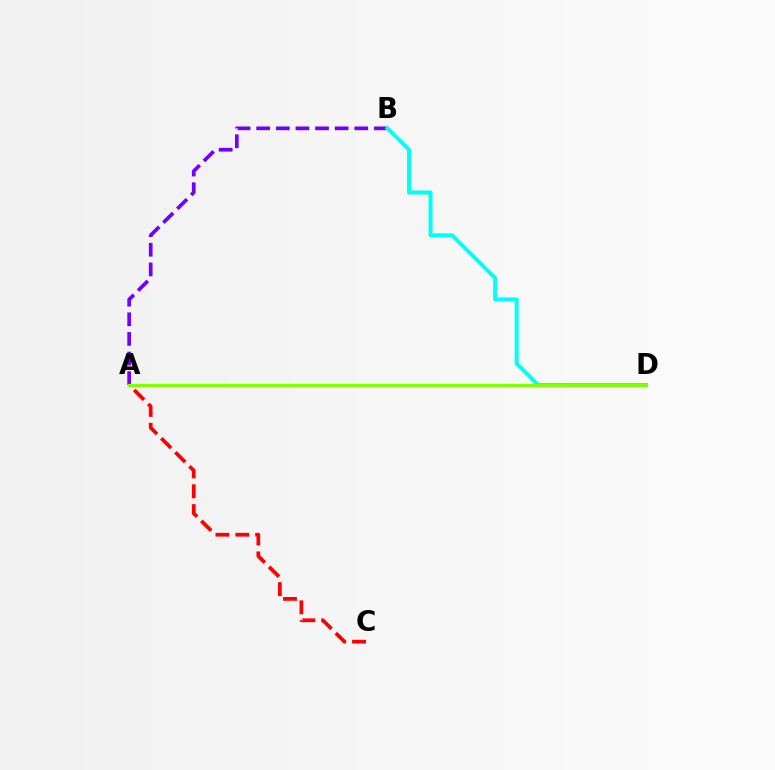{('A', 'B'): [{'color': '#7200ff', 'line_style': 'dashed', 'thickness': 2.67}], ('A', 'C'): [{'color': '#ff0000', 'line_style': 'dashed', 'thickness': 2.7}], ('B', 'D'): [{'color': '#00fff6', 'line_style': 'solid', 'thickness': 2.9}], ('A', 'D'): [{'color': '#84ff00', 'line_style': 'solid', 'thickness': 2.31}]}